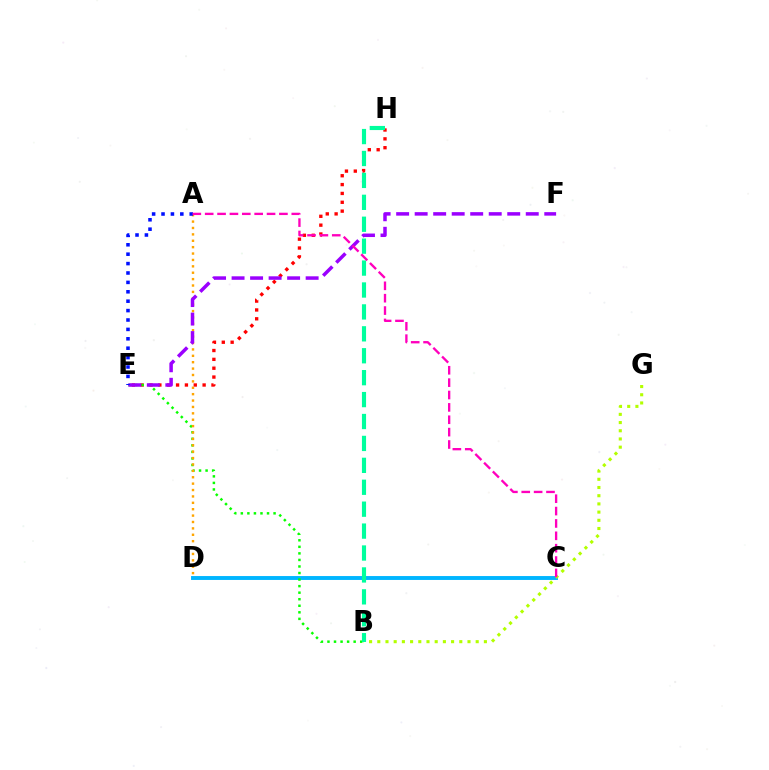{('C', 'D'): [{'color': '#00b5ff', 'line_style': 'solid', 'thickness': 2.81}], ('B', 'G'): [{'color': '#b3ff00', 'line_style': 'dotted', 'thickness': 2.23}], ('E', 'H'): [{'color': '#ff0000', 'line_style': 'dotted', 'thickness': 2.4}], ('B', 'E'): [{'color': '#08ff00', 'line_style': 'dotted', 'thickness': 1.78}], ('A', 'D'): [{'color': '#ffa500', 'line_style': 'dotted', 'thickness': 1.74}], ('E', 'F'): [{'color': '#9b00ff', 'line_style': 'dashed', 'thickness': 2.52}], ('A', 'E'): [{'color': '#0010ff', 'line_style': 'dotted', 'thickness': 2.55}], ('B', 'H'): [{'color': '#00ff9d', 'line_style': 'dashed', 'thickness': 2.98}], ('A', 'C'): [{'color': '#ff00bd', 'line_style': 'dashed', 'thickness': 1.68}]}